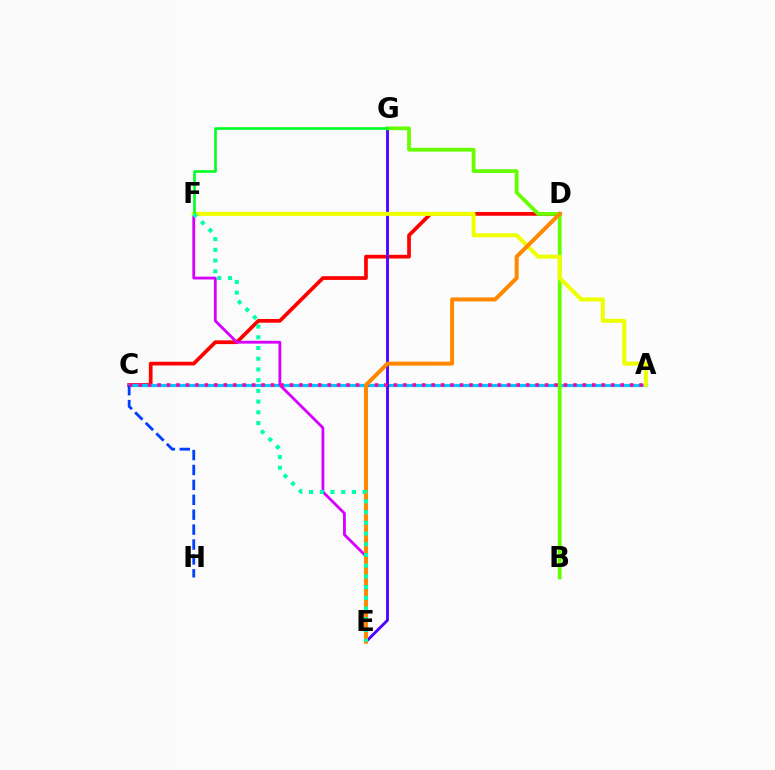{('C', 'D'): [{'color': '#ff0000', 'line_style': 'solid', 'thickness': 2.67}], ('A', 'C'): [{'color': '#00c7ff', 'line_style': 'solid', 'thickness': 2.3}, {'color': '#ff00a0', 'line_style': 'dotted', 'thickness': 2.57}], ('E', 'G'): [{'color': '#4f00ff', 'line_style': 'solid', 'thickness': 2.05}], ('E', 'F'): [{'color': '#d600ff', 'line_style': 'solid', 'thickness': 2.03}, {'color': '#00ffaf', 'line_style': 'dotted', 'thickness': 2.91}], ('C', 'H'): [{'color': '#003fff', 'line_style': 'dashed', 'thickness': 2.02}], ('B', 'G'): [{'color': '#66ff00', 'line_style': 'solid', 'thickness': 2.71}], ('A', 'F'): [{'color': '#eeff00', 'line_style': 'solid', 'thickness': 2.92}], ('F', 'G'): [{'color': '#00ff27', 'line_style': 'solid', 'thickness': 1.9}], ('D', 'E'): [{'color': '#ff8800', 'line_style': 'solid', 'thickness': 2.88}]}